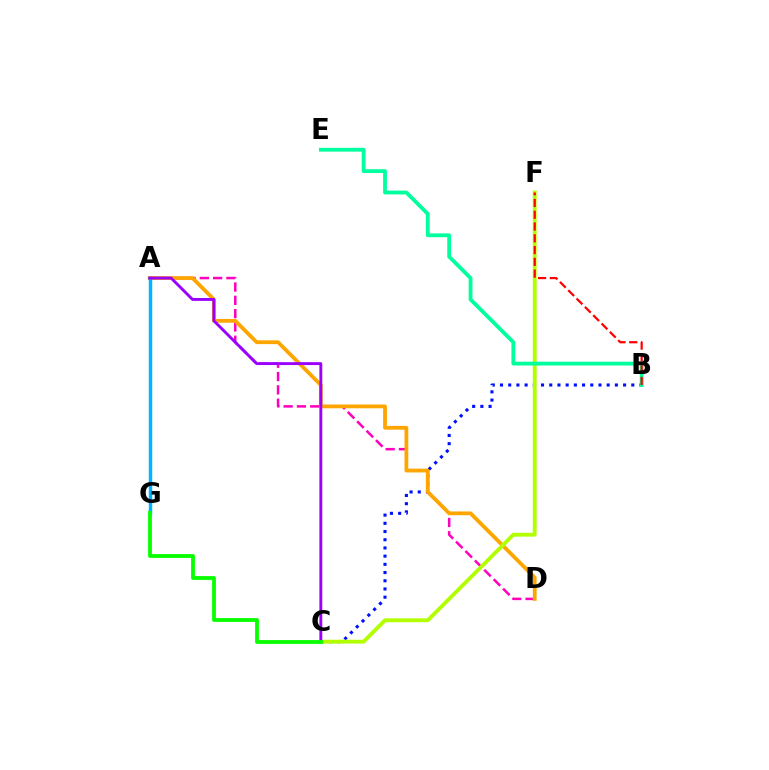{('B', 'C'): [{'color': '#0010ff', 'line_style': 'dotted', 'thickness': 2.23}], ('A', 'D'): [{'color': '#ff00bd', 'line_style': 'dashed', 'thickness': 1.81}, {'color': '#ffa500', 'line_style': 'solid', 'thickness': 2.72}], ('A', 'G'): [{'color': '#00b5ff', 'line_style': 'solid', 'thickness': 2.49}], ('C', 'F'): [{'color': '#b3ff00', 'line_style': 'solid', 'thickness': 2.78}], ('A', 'C'): [{'color': '#9b00ff', 'line_style': 'solid', 'thickness': 2.08}], ('B', 'E'): [{'color': '#00ff9d', 'line_style': 'solid', 'thickness': 2.75}], ('C', 'G'): [{'color': '#08ff00', 'line_style': 'solid', 'thickness': 2.74}], ('B', 'F'): [{'color': '#ff0000', 'line_style': 'dashed', 'thickness': 1.6}]}